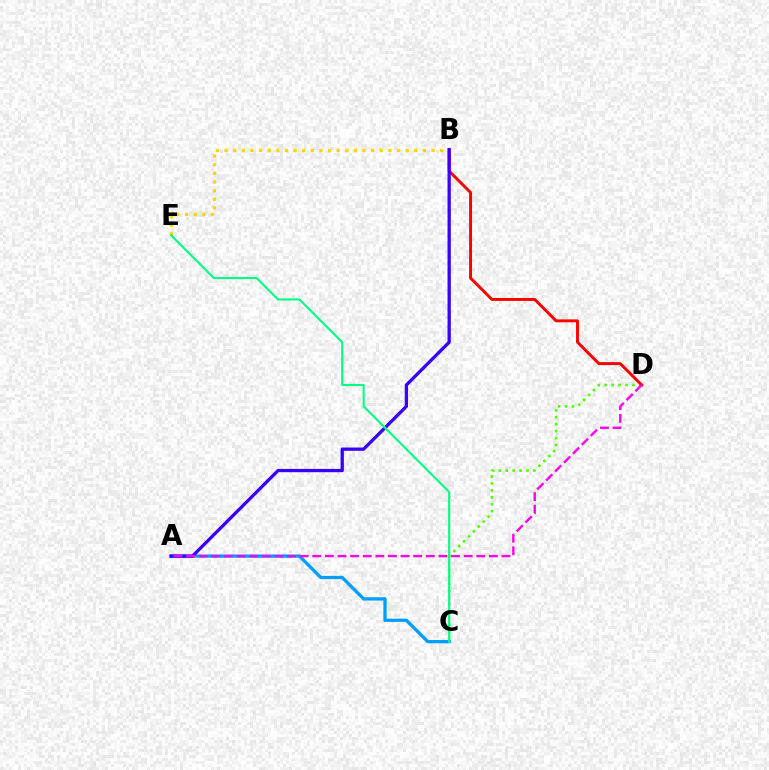{('C', 'D'): [{'color': '#4fff00', 'line_style': 'dotted', 'thickness': 1.88}], ('A', 'C'): [{'color': '#009eff', 'line_style': 'solid', 'thickness': 2.36}], ('B', 'D'): [{'color': '#ff0000', 'line_style': 'solid', 'thickness': 2.11}], ('B', 'E'): [{'color': '#ffd500', 'line_style': 'dotted', 'thickness': 2.34}], ('A', 'B'): [{'color': '#3700ff', 'line_style': 'solid', 'thickness': 2.36}], ('A', 'D'): [{'color': '#ff00ed', 'line_style': 'dashed', 'thickness': 1.71}], ('C', 'E'): [{'color': '#00ff86', 'line_style': 'solid', 'thickness': 1.52}]}